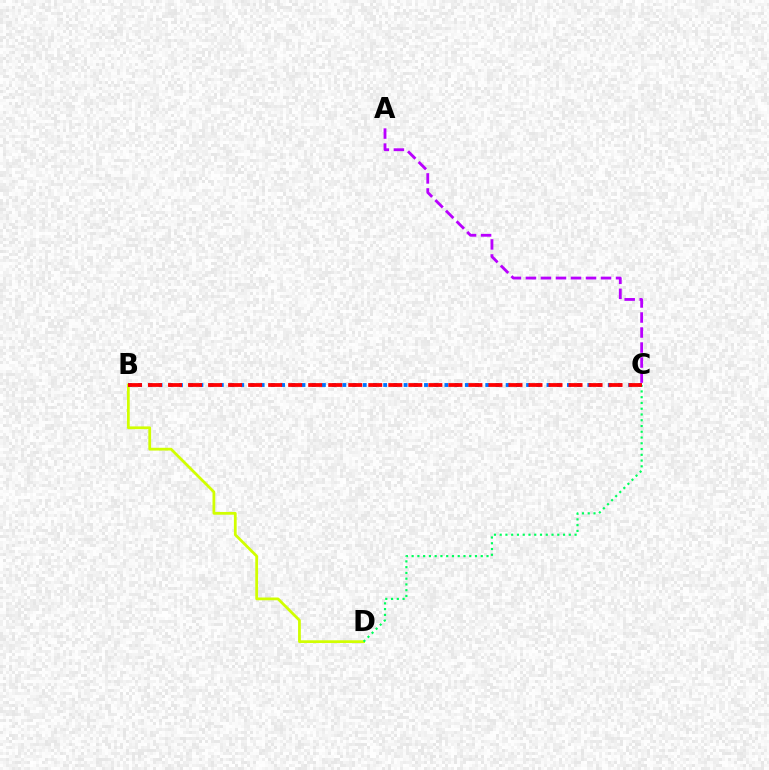{('B', 'D'): [{'color': '#d1ff00', 'line_style': 'solid', 'thickness': 1.99}], ('A', 'C'): [{'color': '#b900ff', 'line_style': 'dashed', 'thickness': 2.04}], ('C', 'D'): [{'color': '#00ff5c', 'line_style': 'dotted', 'thickness': 1.56}], ('B', 'C'): [{'color': '#0074ff', 'line_style': 'dotted', 'thickness': 2.77}, {'color': '#ff0000', 'line_style': 'dashed', 'thickness': 2.72}]}